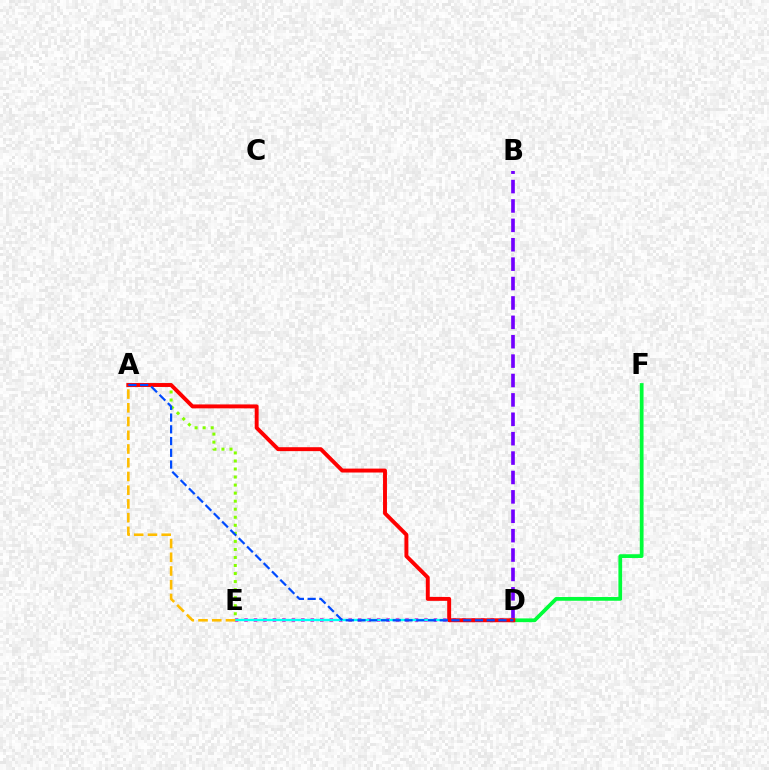{('B', 'D'): [{'color': '#7200ff', 'line_style': 'dashed', 'thickness': 2.63}], ('D', 'F'): [{'color': '#00ff39', 'line_style': 'solid', 'thickness': 2.69}], ('D', 'E'): [{'color': '#ff00cf', 'line_style': 'dotted', 'thickness': 2.57}, {'color': '#00fff6', 'line_style': 'solid', 'thickness': 1.7}], ('A', 'E'): [{'color': '#84ff00', 'line_style': 'dotted', 'thickness': 2.18}, {'color': '#ffbd00', 'line_style': 'dashed', 'thickness': 1.87}], ('A', 'D'): [{'color': '#ff0000', 'line_style': 'solid', 'thickness': 2.82}, {'color': '#004bff', 'line_style': 'dashed', 'thickness': 1.6}]}